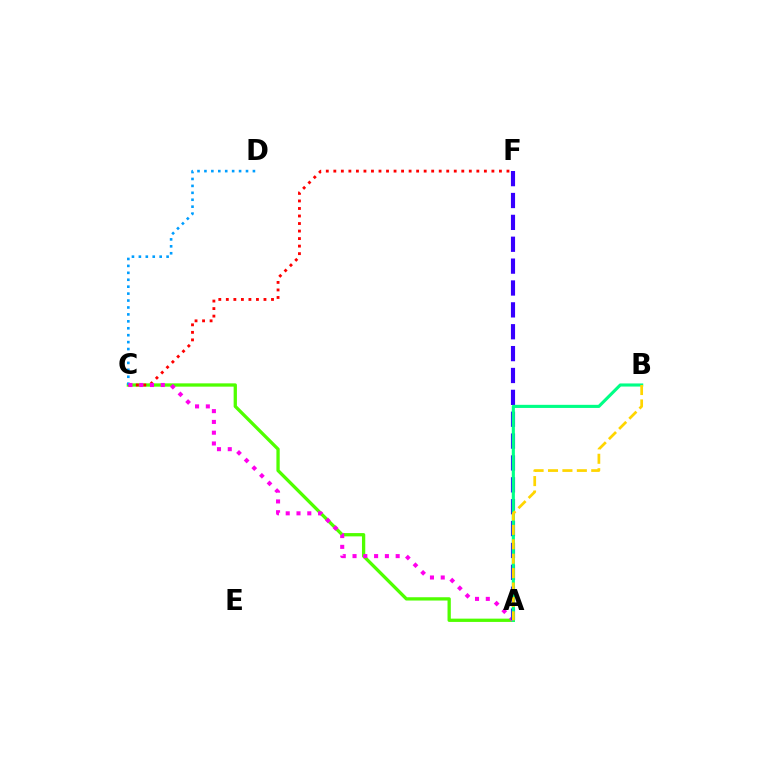{('A', 'C'): [{'color': '#4fff00', 'line_style': 'solid', 'thickness': 2.37}, {'color': '#ff00ed', 'line_style': 'dotted', 'thickness': 2.93}], ('C', 'F'): [{'color': '#ff0000', 'line_style': 'dotted', 'thickness': 2.05}], ('C', 'D'): [{'color': '#009eff', 'line_style': 'dotted', 'thickness': 1.88}], ('A', 'F'): [{'color': '#3700ff', 'line_style': 'dashed', 'thickness': 2.97}], ('A', 'B'): [{'color': '#00ff86', 'line_style': 'solid', 'thickness': 2.24}, {'color': '#ffd500', 'line_style': 'dashed', 'thickness': 1.96}]}